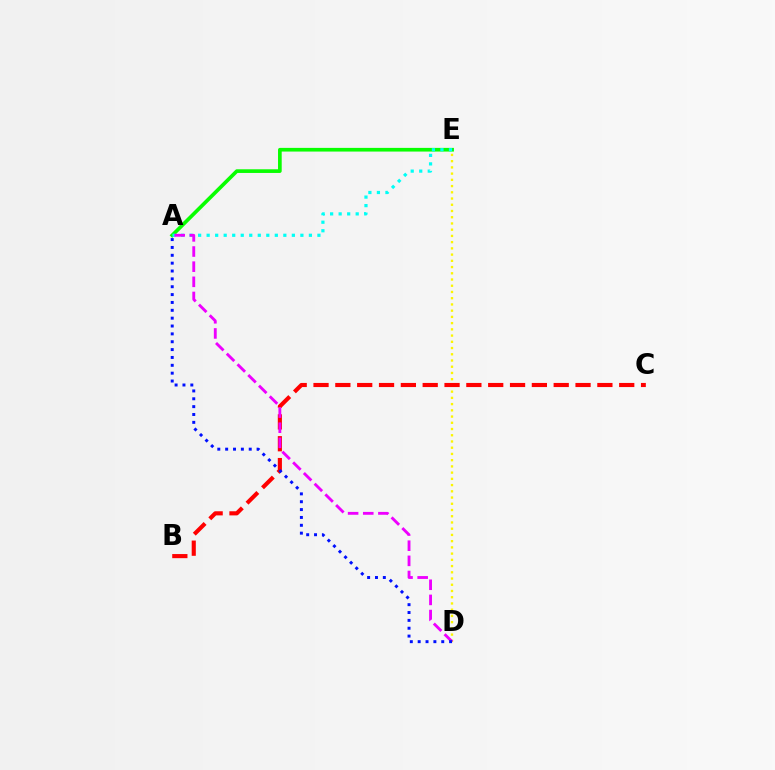{('A', 'E'): [{'color': '#08ff00', 'line_style': 'solid', 'thickness': 2.65}, {'color': '#00fff6', 'line_style': 'dotted', 'thickness': 2.32}], ('D', 'E'): [{'color': '#fcf500', 'line_style': 'dotted', 'thickness': 1.69}], ('B', 'C'): [{'color': '#ff0000', 'line_style': 'dashed', 'thickness': 2.97}], ('A', 'D'): [{'color': '#ee00ff', 'line_style': 'dashed', 'thickness': 2.06}, {'color': '#0010ff', 'line_style': 'dotted', 'thickness': 2.13}]}